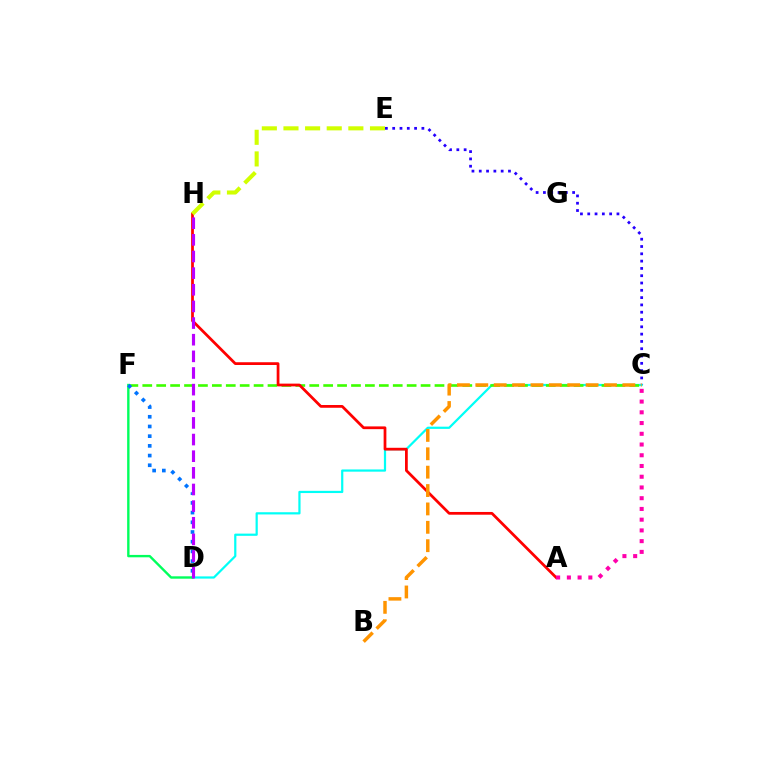{('C', 'E'): [{'color': '#2500ff', 'line_style': 'dotted', 'thickness': 1.98}], ('C', 'D'): [{'color': '#00fff6', 'line_style': 'solid', 'thickness': 1.6}], ('C', 'F'): [{'color': '#3dff00', 'line_style': 'dashed', 'thickness': 1.89}], ('A', 'H'): [{'color': '#ff0000', 'line_style': 'solid', 'thickness': 1.98}], ('B', 'C'): [{'color': '#ff9400', 'line_style': 'dashed', 'thickness': 2.5}], ('D', 'F'): [{'color': '#00ff5c', 'line_style': 'solid', 'thickness': 1.72}, {'color': '#0074ff', 'line_style': 'dotted', 'thickness': 2.64}], ('D', 'H'): [{'color': '#b900ff', 'line_style': 'dashed', 'thickness': 2.26}], ('E', 'H'): [{'color': '#d1ff00', 'line_style': 'dashed', 'thickness': 2.94}], ('A', 'C'): [{'color': '#ff00ac', 'line_style': 'dotted', 'thickness': 2.92}]}